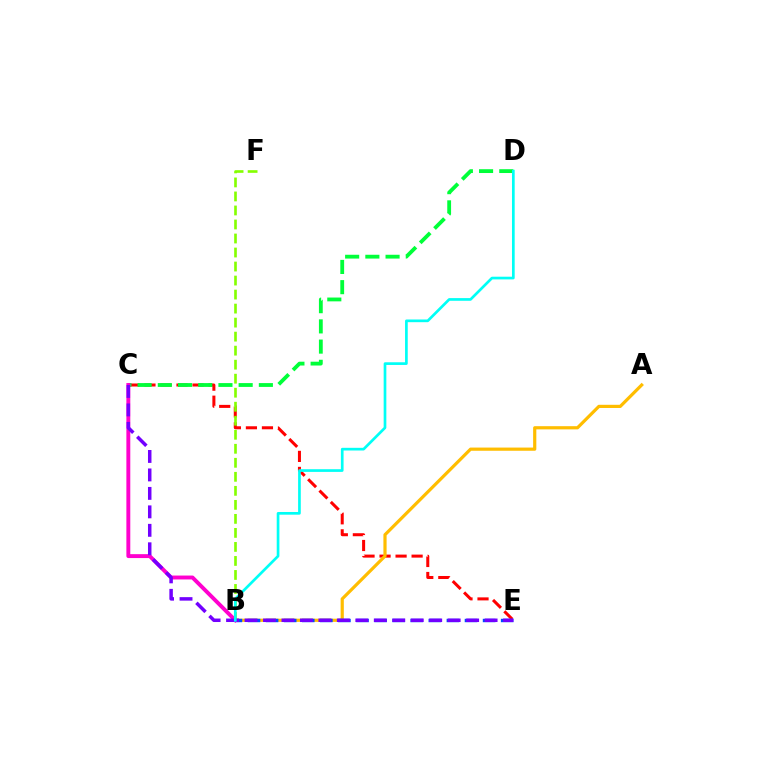{('C', 'E'): [{'color': '#ff0000', 'line_style': 'dashed', 'thickness': 2.18}, {'color': '#7200ff', 'line_style': 'dashed', 'thickness': 2.51}], ('B', 'F'): [{'color': '#84ff00', 'line_style': 'dashed', 'thickness': 1.9}], ('A', 'B'): [{'color': '#ffbd00', 'line_style': 'solid', 'thickness': 2.3}], ('B', 'E'): [{'color': '#004bff', 'line_style': 'dashed', 'thickness': 2.46}], ('C', 'D'): [{'color': '#00ff39', 'line_style': 'dashed', 'thickness': 2.75}], ('B', 'C'): [{'color': '#ff00cf', 'line_style': 'solid', 'thickness': 2.81}], ('B', 'D'): [{'color': '#00fff6', 'line_style': 'solid', 'thickness': 1.94}]}